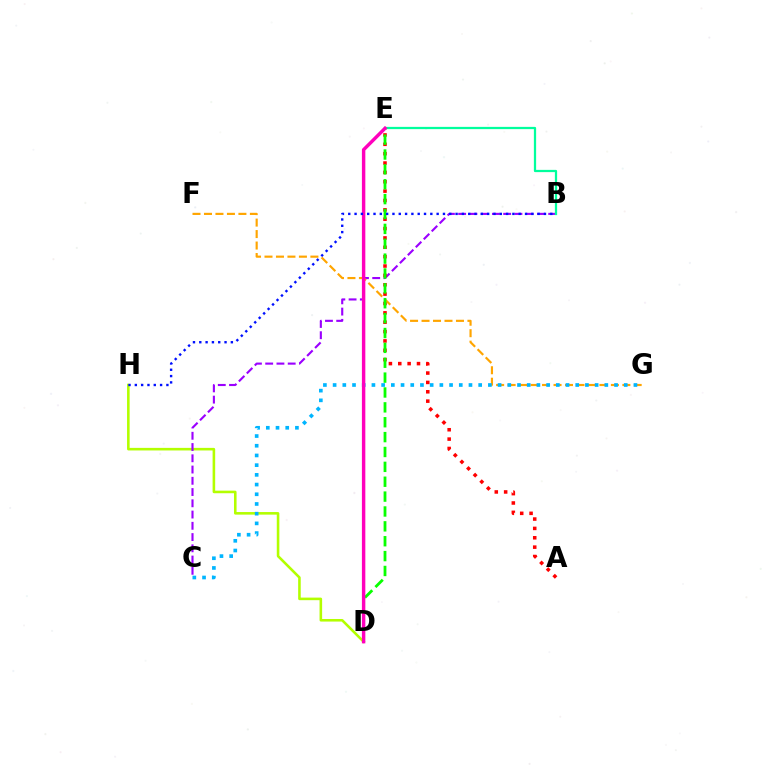{('D', 'H'): [{'color': '#b3ff00', 'line_style': 'solid', 'thickness': 1.86}], ('B', 'C'): [{'color': '#9b00ff', 'line_style': 'dashed', 'thickness': 1.53}], ('A', 'E'): [{'color': '#ff0000', 'line_style': 'dotted', 'thickness': 2.54}], ('B', 'E'): [{'color': '#00ff9d', 'line_style': 'solid', 'thickness': 1.62}], ('F', 'G'): [{'color': '#ffa500', 'line_style': 'dashed', 'thickness': 1.56}], ('C', 'G'): [{'color': '#00b5ff', 'line_style': 'dotted', 'thickness': 2.64}], ('D', 'E'): [{'color': '#08ff00', 'line_style': 'dashed', 'thickness': 2.02}, {'color': '#ff00bd', 'line_style': 'solid', 'thickness': 2.46}], ('B', 'H'): [{'color': '#0010ff', 'line_style': 'dotted', 'thickness': 1.72}]}